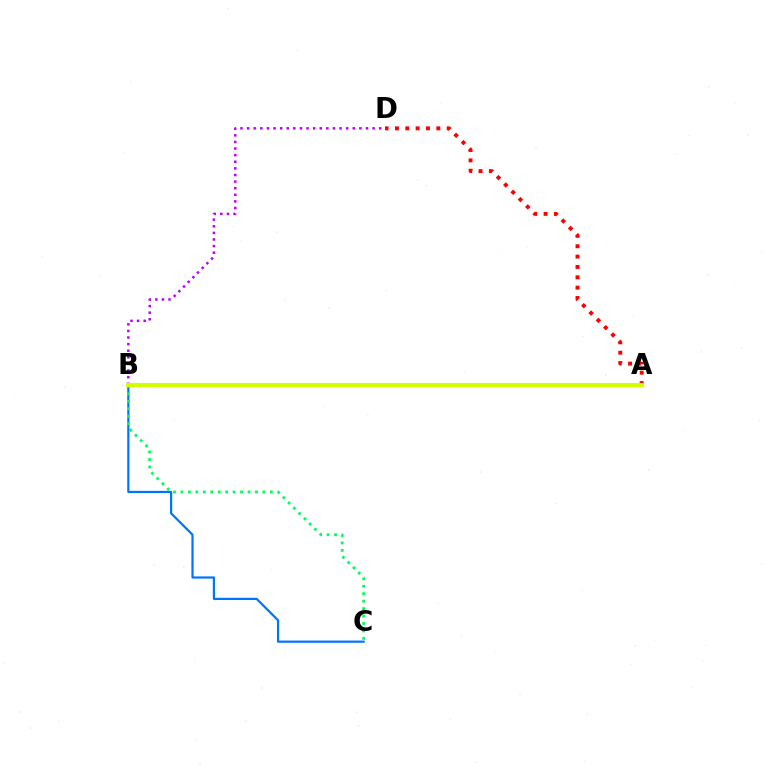{('B', 'C'): [{'color': '#0074ff', 'line_style': 'solid', 'thickness': 1.59}, {'color': '#00ff5c', 'line_style': 'dotted', 'thickness': 2.02}], ('B', 'D'): [{'color': '#b900ff', 'line_style': 'dotted', 'thickness': 1.79}], ('A', 'D'): [{'color': '#ff0000', 'line_style': 'dotted', 'thickness': 2.81}], ('A', 'B'): [{'color': '#d1ff00', 'line_style': 'solid', 'thickness': 2.96}]}